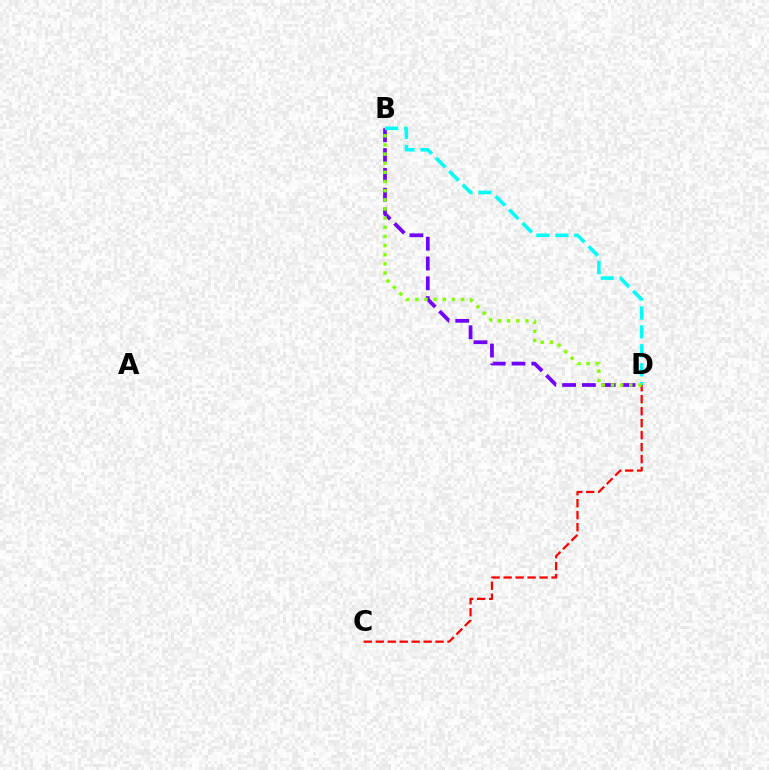{('B', 'D'): [{'color': '#7200ff', 'line_style': 'dashed', 'thickness': 2.69}, {'color': '#00fff6', 'line_style': 'dashed', 'thickness': 2.57}, {'color': '#84ff00', 'line_style': 'dotted', 'thickness': 2.49}], ('C', 'D'): [{'color': '#ff0000', 'line_style': 'dashed', 'thickness': 1.63}]}